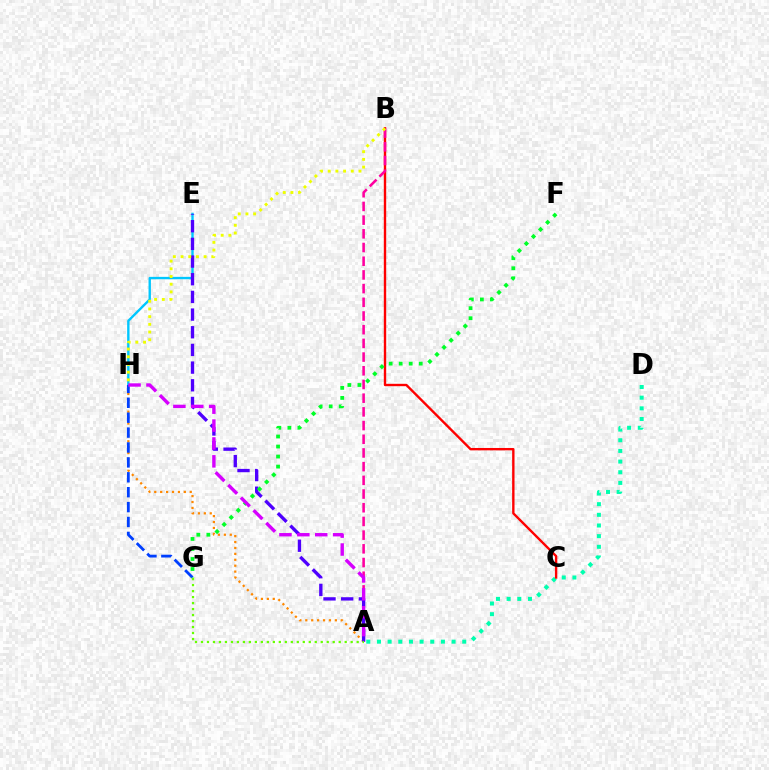{('A', 'D'): [{'color': '#00ffaf', 'line_style': 'dotted', 'thickness': 2.9}], ('B', 'C'): [{'color': '#ff0000', 'line_style': 'solid', 'thickness': 1.71}], ('A', 'H'): [{'color': '#ff8800', 'line_style': 'dotted', 'thickness': 1.61}, {'color': '#d600ff', 'line_style': 'dashed', 'thickness': 2.43}], ('E', 'H'): [{'color': '#00c7ff', 'line_style': 'solid', 'thickness': 1.72}], ('G', 'H'): [{'color': '#003fff', 'line_style': 'dashed', 'thickness': 2.02}], ('A', 'B'): [{'color': '#ff00a0', 'line_style': 'dashed', 'thickness': 1.86}], ('A', 'E'): [{'color': '#4f00ff', 'line_style': 'dashed', 'thickness': 2.4}], ('F', 'G'): [{'color': '#00ff27', 'line_style': 'dotted', 'thickness': 2.72}], ('A', 'G'): [{'color': '#66ff00', 'line_style': 'dotted', 'thickness': 1.63}], ('B', 'H'): [{'color': '#eeff00', 'line_style': 'dotted', 'thickness': 2.09}]}